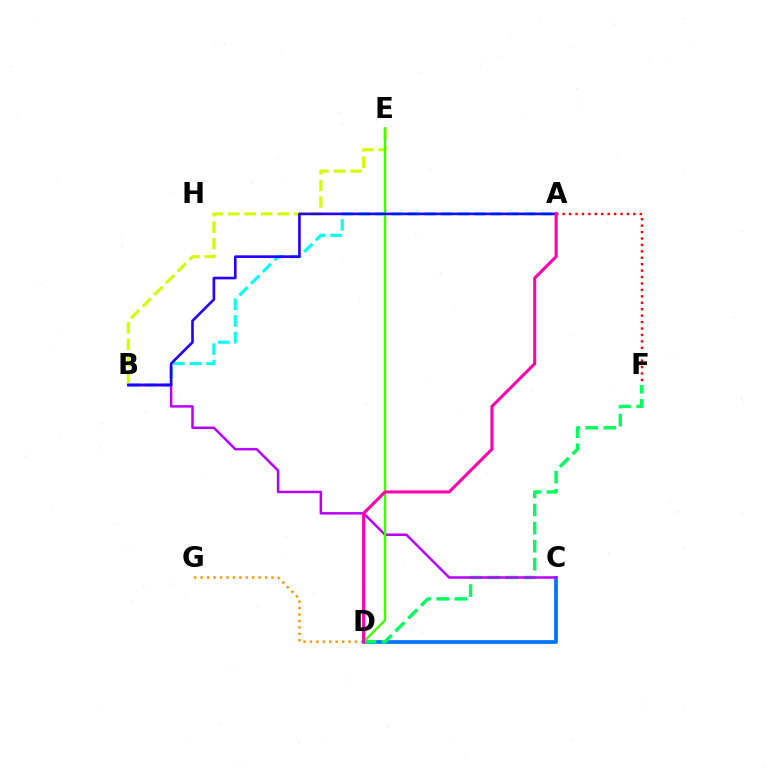{('C', 'D'): [{'color': '#0074ff', 'line_style': 'solid', 'thickness': 2.68}], ('A', 'B'): [{'color': '#00fff6', 'line_style': 'dashed', 'thickness': 2.25}, {'color': '#2500ff', 'line_style': 'solid', 'thickness': 1.9}], ('A', 'F'): [{'color': '#ff0000', 'line_style': 'dotted', 'thickness': 1.75}], ('D', 'F'): [{'color': '#00ff5c', 'line_style': 'dashed', 'thickness': 2.46}], ('B', 'C'): [{'color': '#b900ff', 'line_style': 'solid', 'thickness': 1.8}], ('B', 'E'): [{'color': '#d1ff00', 'line_style': 'dashed', 'thickness': 2.24}], ('D', 'E'): [{'color': '#3dff00', 'line_style': 'solid', 'thickness': 1.68}], ('D', 'G'): [{'color': '#ff9400', 'line_style': 'dotted', 'thickness': 1.75}], ('A', 'D'): [{'color': '#ff00ac', 'line_style': 'solid', 'thickness': 2.21}]}